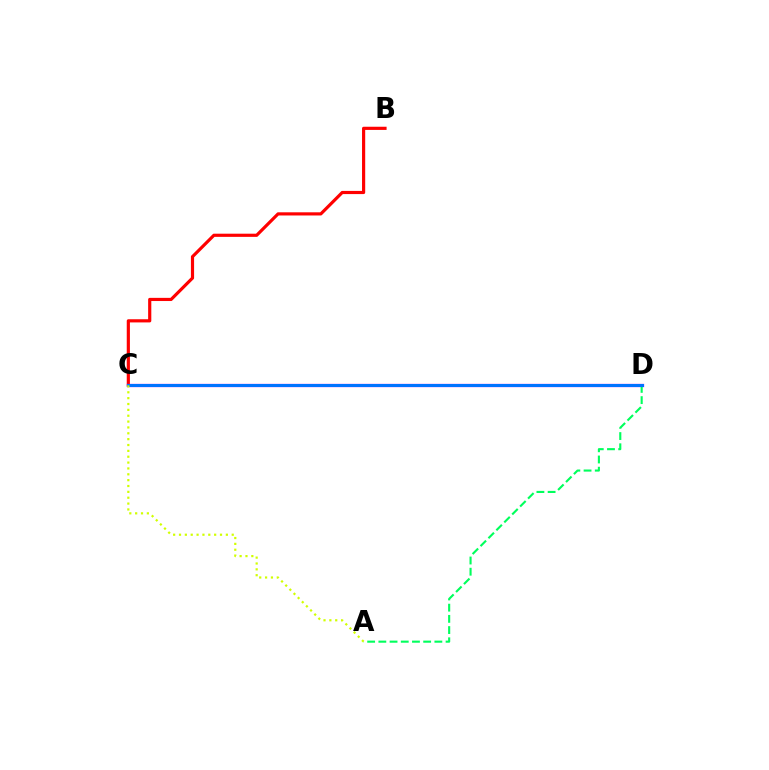{('B', 'C'): [{'color': '#ff0000', 'line_style': 'solid', 'thickness': 2.28}], ('C', 'D'): [{'color': '#b900ff', 'line_style': 'solid', 'thickness': 2.34}, {'color': '#0074ff', 'line_style': 'solid', 'thickness': 2.18}], ('A', 'D'): [{'color': '#00ff5c', 'line_style': 'dashed', 'thickness': 1.52}], ('A', 'C'): [{'color': '#d1ff00', 'line_style': 'dotted', 'thickness': 1.59}]}